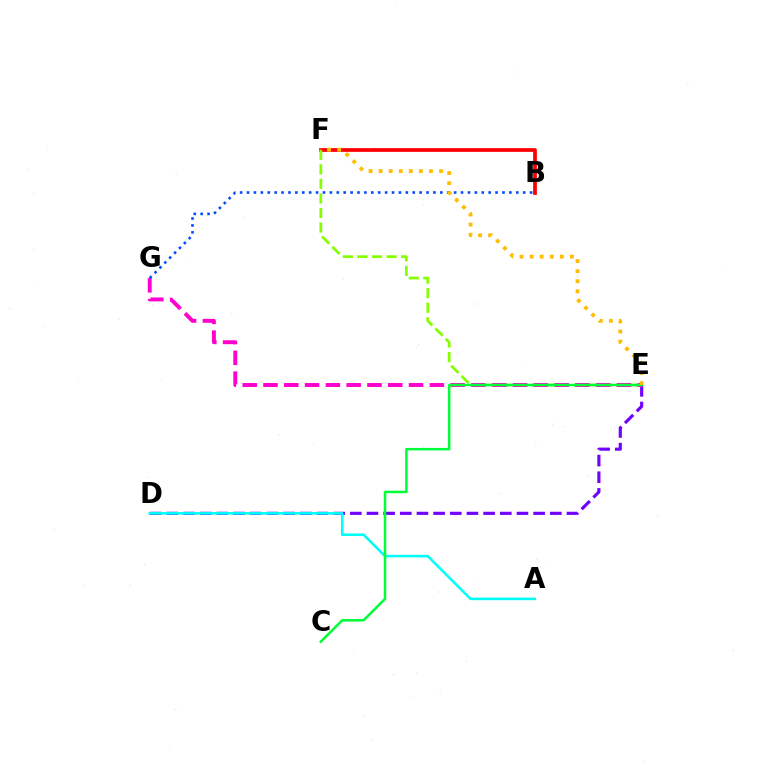{('B', 'F'): [{'color': '#ff0000', 'line_style': 'solid', 'thickness': 2.69}], ('D', 'E'): [{'color': '#7200ff', 'line_style': 'dashed', 'thickness': 2.26}], ('A', 'D'): [{'color': '#00fff6', 'line_style': 'solid', 'thickness': 1.85}], ('E', 'F'): [{'color': '#84ff00', 'line_style': 'dashed', 'thickness': 1.98}, {'color': '#ffbd00', 'line_style': 'dotted', 'thickness': 2.74}], ('E', 'G'): [{'color': '#ff00cf', 'line_style': 'dashed', 'thickness': 2.82}], ('B', 'G'): [{'color': '#004bff', 'line_style': 'dotted', 'thickness': 1.88}], ('C', 'E'): [{'color': '#00ff39', 'line_style': 'solid', 'thickness': 1.81}]}